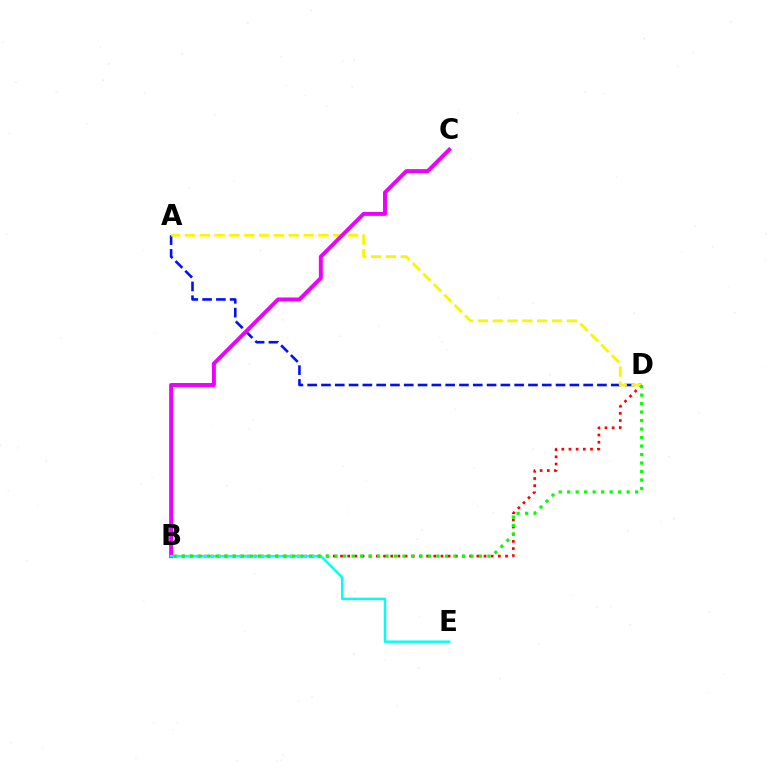{('A', 'D'): [{'color': '#0010ff', 'line_style': 'dashed', 'thickness': 1.87}, {'color': '#fcf500', 'line_style': 'dashed', 'thickness': 2.01}], ('B', 'D'): [{'color': '#ff0000', 'line_style': 'dotted', 'thickness': 1.95}, {'color': '#08ff00', 'line_style': 'dotted', 'thickness': 2.31}], ('B', 'C'): [{'color': '#ee00ff', 'line_style': 'solid', 'thickness': 2.85}], ('B', 'E'): [{'color': '#00fff6', 'line_style': 'solid', 'thickness': 1.76}]}